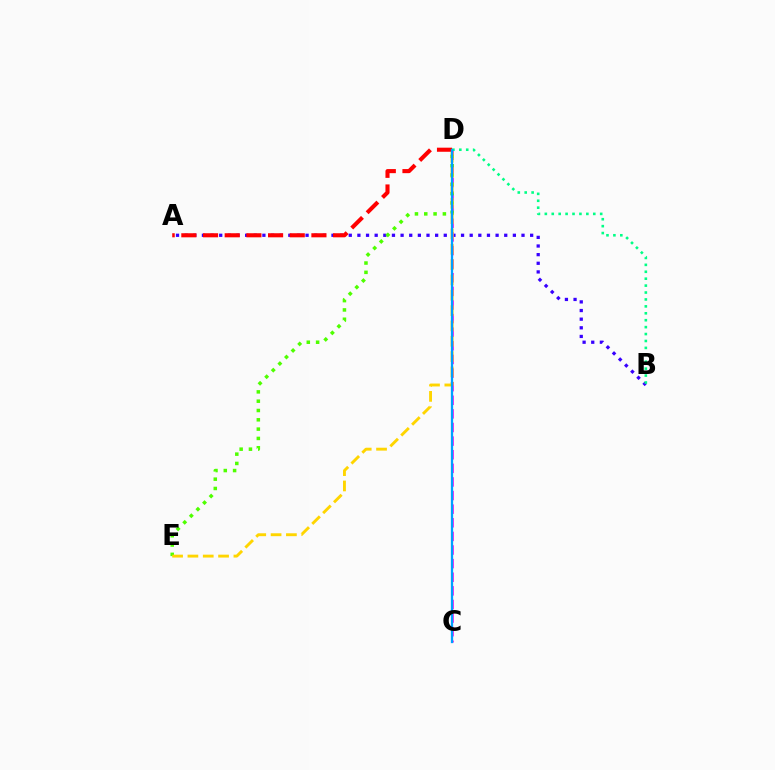{('A', 'B'): [{'color': '#3700ff', 'line_style': 'dotted', 'thickness': 2.35}], ('C', 'D'): [{'color': '#ff00ed', 'line_style': 'dashed', 'thickness': 1.85}, {'color': '#009eff', 'line_style': 'solid', 'thickness': 1.65}], ('D', 'E'): [{'color': '#4fff00', 'line_style': 'dotted', 'thickness': 2.53}, {'color': '#ffd500', 'line_style': 'dashed', 'thickness': 2.08}], ('A', 'D'): [{'color': '#ff0000', 'line_style': 'dashed', 'thickness': 2.95}], ('B', 'D'): [{'color': '#00ff86', 'line_style': 'dotted', 'thickness': 1.88}]}